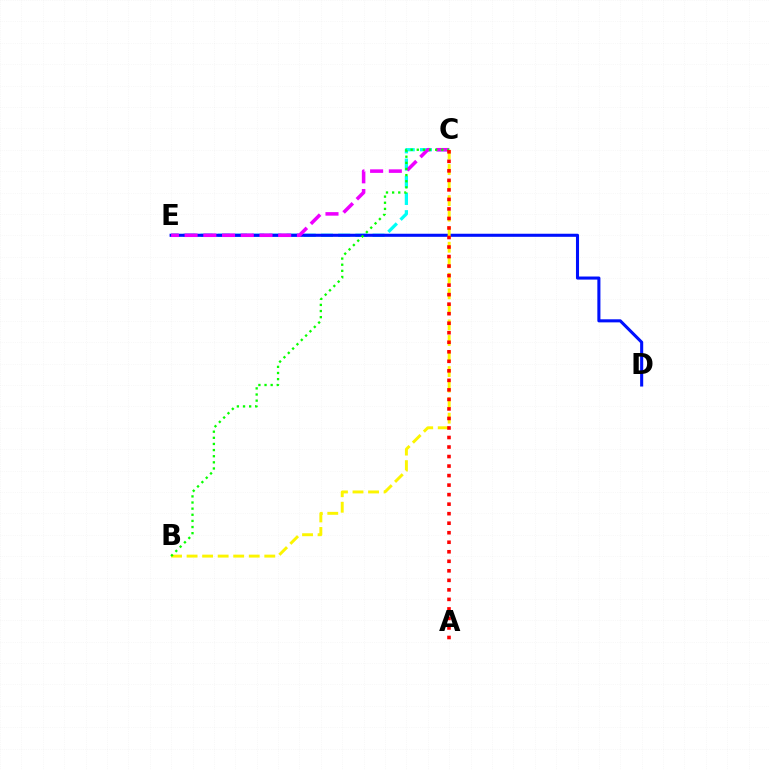{('C', 'E'): [{'color': '#00fff6', 'line_style': 'dashed', 'thickness': 2.34}, {'color': '#ee00ff', 'line_style': 'dashed', 'thickness': 2.54}], ('D', 'E'): [{'color': '#0010ff', 'line_style': 'solid', 'thickness': 2.21}], ('B', 'C'): [{'color': '#fcf500', 'line_style': 'dashed', 'thickness': 2.11}, {'color': '#08ff00', 'line_style': 'dotted', 'thickness': 1.67}], ('A', 'C'): [{'color': '#ff0000', 'line_style': 'dotted', 'thickness': 2.59}]}